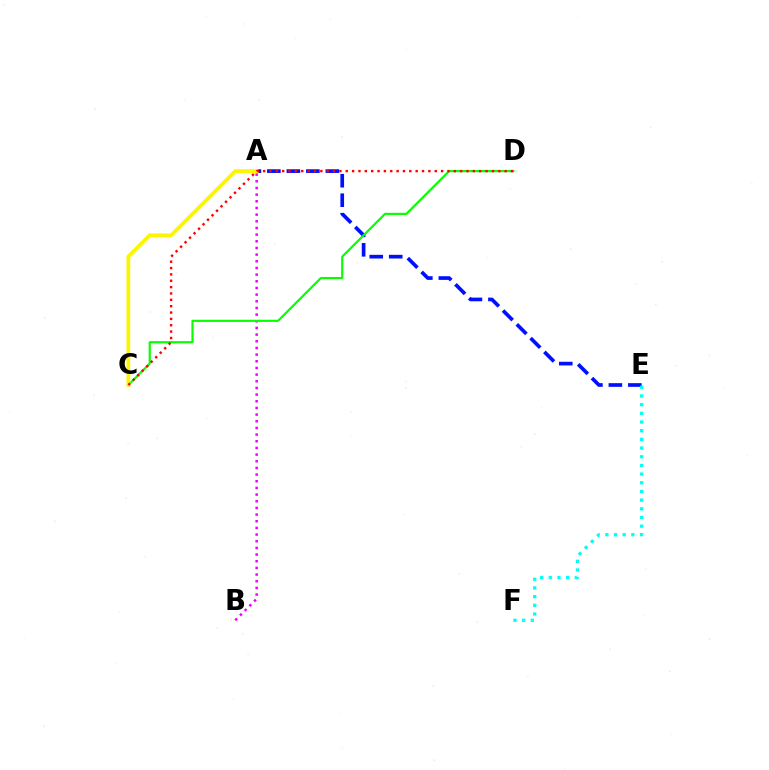{('A', 'E'): [{'color': '#0010ff', 'line_style': 'dashed', 'thickness': 2.65}], ('A', 'B'): [{'color': '#ee00ff', 'line_style': 'dotted', 'thickness': 1.81}], ('E', 'F'): [{'color': '#00fff6', 'line_style': 'dotted', 'thickness': 2.36}], ('C', 'D'): [{'color': '#08ff00', 'line_style': 'solid', 'thickness': 1.57}, {'color': '#ff0000', 'line_style': 'dotted', 'thickness': 1.73}], ('A', 'C'): [{'color': '#fcf500', 'line_style': 'solid', 'thickness': 2.69}]}